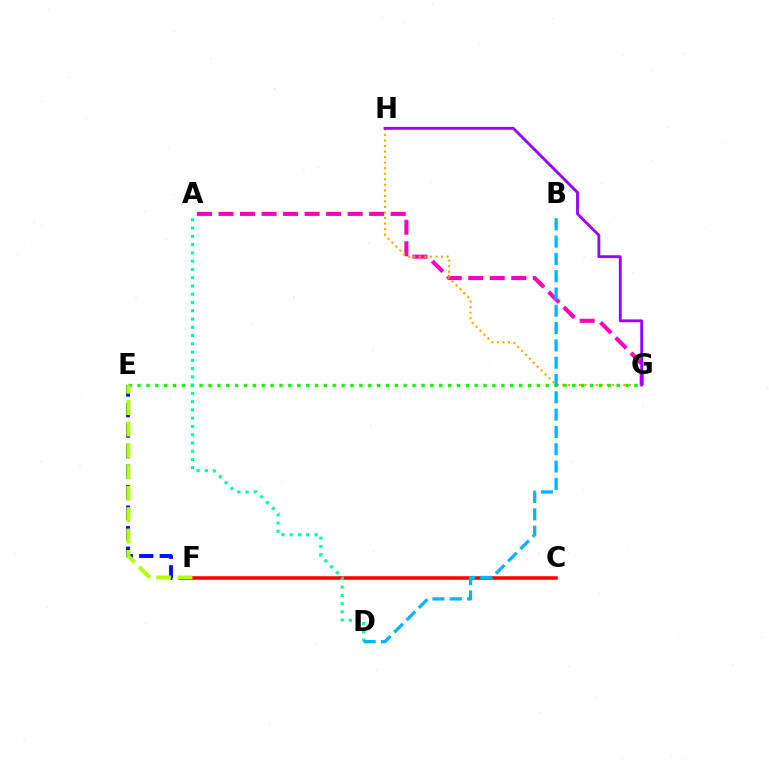{('E', 'F'): [{'color': '#0010ff', 'line_style': 'dashed', 'thickness': 2.79}, {'color': '#b3ff00', 'line_style': 'dashed', 'thickness': 2.91}], ('A', 'G'): [{'color': '#ff00bd', 'line_style': 'dashed', 'thickness': 2.92}], ('G', 'H'): [{'color': '#ffa500', 'line_style': 'dotted', 'thickness': 1.51}, {'color': '#9b00ff', 'line_style': 'solid', 'thickness': 2.05}], ('E', 'G'): [{'color': '#08ff00', 'line_style': 'dotted', 'thickness': 2.41}], ('C', 'F'): [{'color': '#ff0000', 'line_style': 'solid', 'thickness': 2.53}], ('A', 'D'): [{'color': '#00ff9d', 'line_style': 'dotted', 'thickness': 2.25}], ('B', 'D'): [{'color': '#00b5ff', 'line_style': 'dashed', 'thickness': 2.35}]}